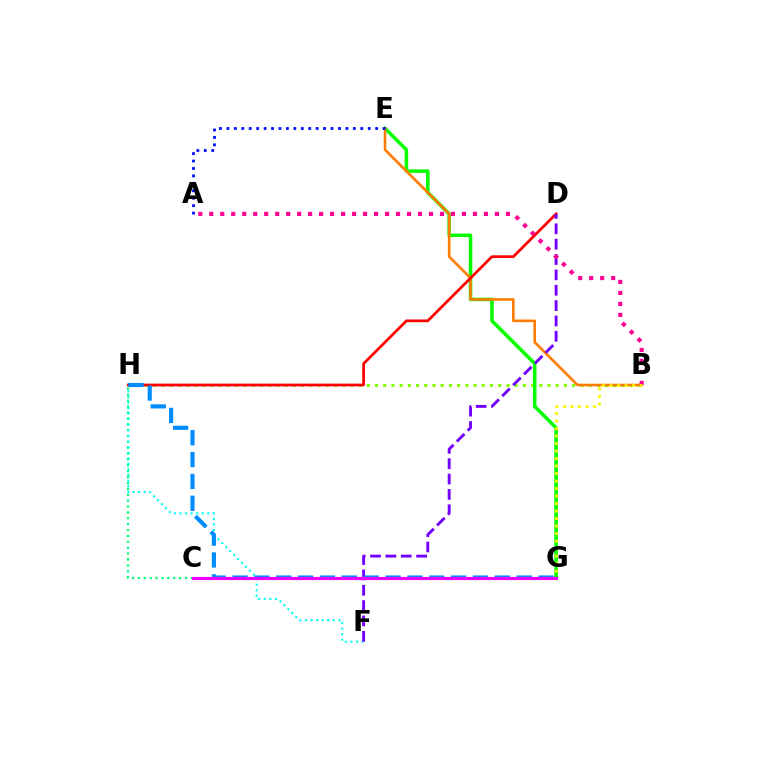{('B', 'H'): [{'color': '#84ff00', 'line_style': 'dotted', 'thickness': 2.23}], ('C', 'H'): [{'color': '#00ff74', 'line_style': 'dotted', 'thickness': 1.6}], ('F', 'H'): [{'color': '#00fff6', 'line_style': 'dotted', 'thickness': 1.51}], ('E', 'G'): [{'color': '#08ff00', 'line_style': 'solid', 'thickness': 2.55}], ('B', 'E'): [{'color': '#ff7c00', 'line_style': 'solid', 'thickness': 1.89}], ('D', 'H'): [{'color': '#ff0000', 'line_style': 'solid', 'thickness': 1.98}], ('D', 'F'): [{'color': '#7200ff', 'line_style': 'dashed', 'thickness': 2.09}], ('A', 'E'): [{'color': '#0010ff', 'line_style': 'dotted', 'thickness': 2.02}], ('A', 'B'): [{'color': '#ff0094', 'line_style': 'dotted', 'thickness': 2.99}], ('G', 'H'): [{'color': '#008cff', 'line_style': 'dashed', 'thickness': 2.97}], ('B', 'G'): [{'color': '#fcf500', 'line_style': 'dotted', 'thickness': 2.04}], ('C', 'G'): [{'color': '#ee00ff', 'line_style': 'solid', 'thickness': 2.25}]}